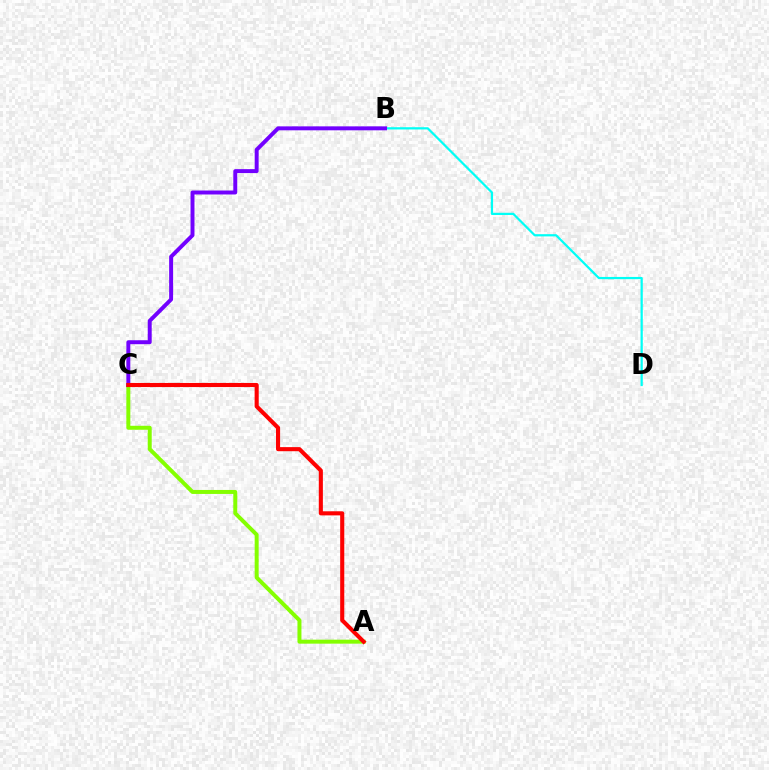{('A', 'C'): [{'color': '#84ff00', 'line_style': 'solid', 'thickness': 2.87}, {'color': '#ff0000', 'line_style': 'solid', 'thickness': 2.95}], ('B', 'D'): [{'color': '#00fff6', 'line_style': 'solid', 'thickness': 1.6}], ('B', 'C'): [{'color': '#7200ff', 'line_style': 'solid', 'thickness': 2.84}]}